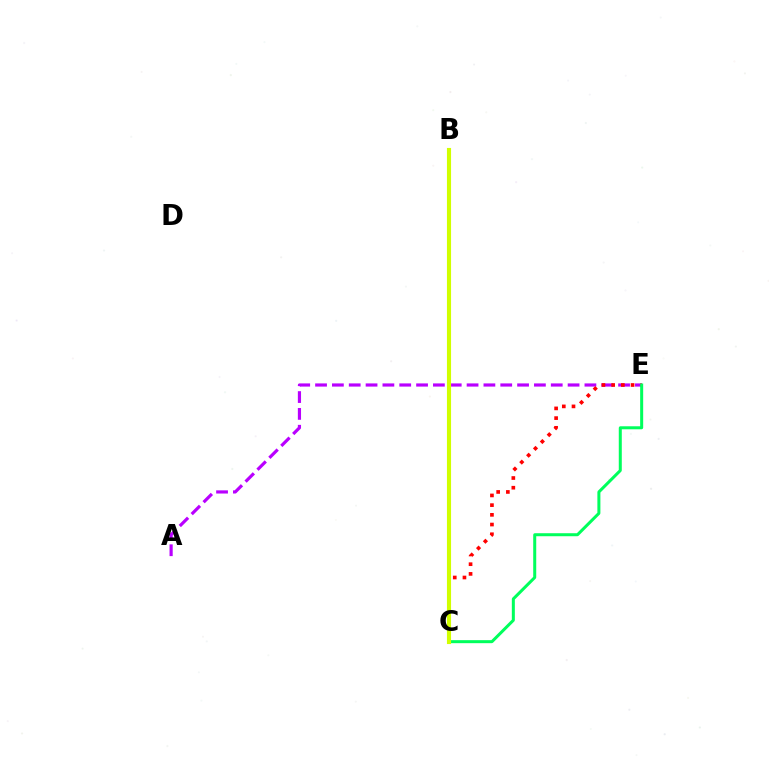{('A', 'E'): [{'color': '#b900ff', 'line_style': 'dashed', 'thickness': 2.29}], ('B', 'C'): [{'color': '#0074ff', 'line_style': 'dotted', 'thickness': 1.83}, {'color': '#d1ff00', 'line_style': 'solid', 'thickness': 2.96}], ('C', 'E'): [{'color': '#ff0000', 'line_style': 'dotted', 'thickness': 2.64}, {'color': '#00ff5c', 'line_style': 'solid', 'thickness': 2.17}]}